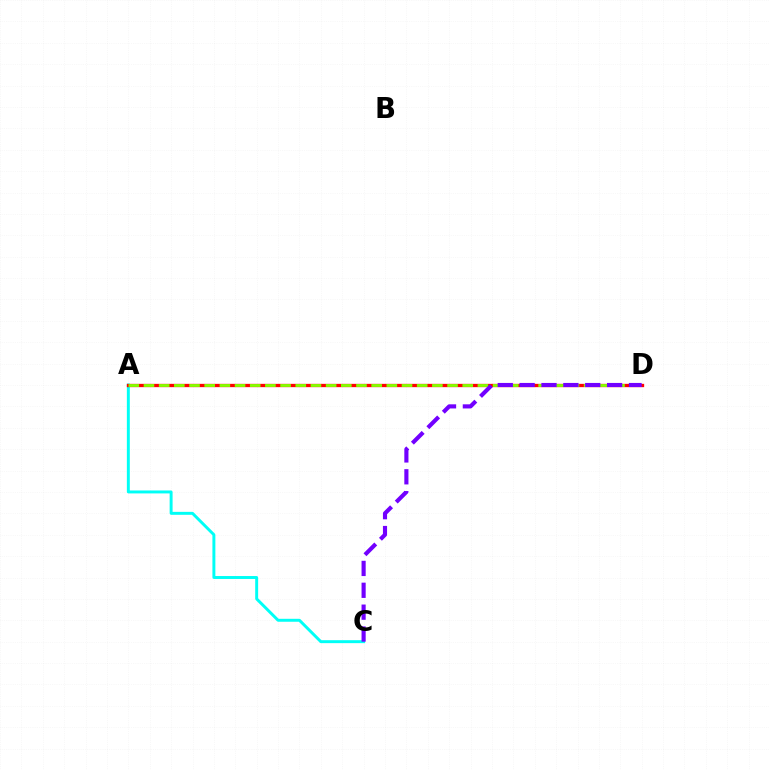{('A', 'C'): [{'color': '#00fff6', 'line_style': 'solid', 'thickness': 2.12}], ('A', 'D'): [{'color': '#ff0000', 'line_style': 'solid', 'thickness': 2.38}, {'color': '#84ff00', 'line_style': 'dashed', 'thickness': 2.06}], ('C', 'D'): [{'color': '#7200ff', 'line_style': 'dashed', 'thickness': 2.97}]}